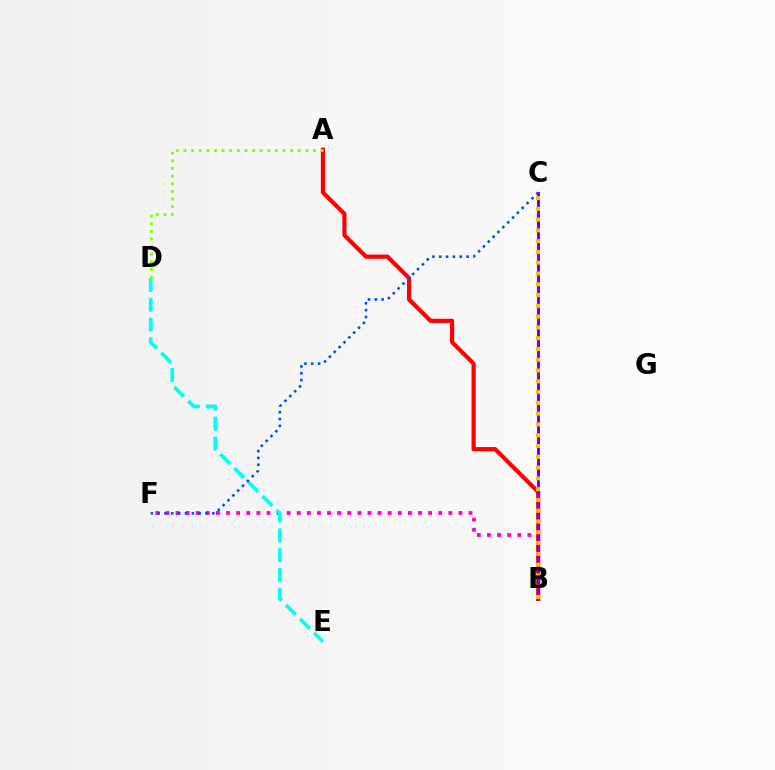{('B', 'F'): [{'color': '#ff00cf', 'line_style': 'dotted', 'thickness': 2.75}], ('D', 'E'): [{'color': '#00fff6', 'line_style': 'dashed', 'thickness': 2.69}], ('A', 'B'): [{'color': '#ff0000', 'line_style': 'solid', 'thickness': 3.0}], ('B', 'C'): [{'color': '#00ff39', 'line_style': 'dashed', 'thickness': 1.95}, {'color': '#7200ff', 'line_style': 'solid', 'thickness': 2.18}, {'color': '#ffbd00', 'line_style': 'dotted', 'thickness': 2.93}], ('A', 'D'): [{'color': '#84ff00', 'line_style': 'dotted', 'thickness': 2.07}], ('C', 'F'): [{'color': '#004bff', 'line_style': 'dotted', 'thickness': 1.86}]}